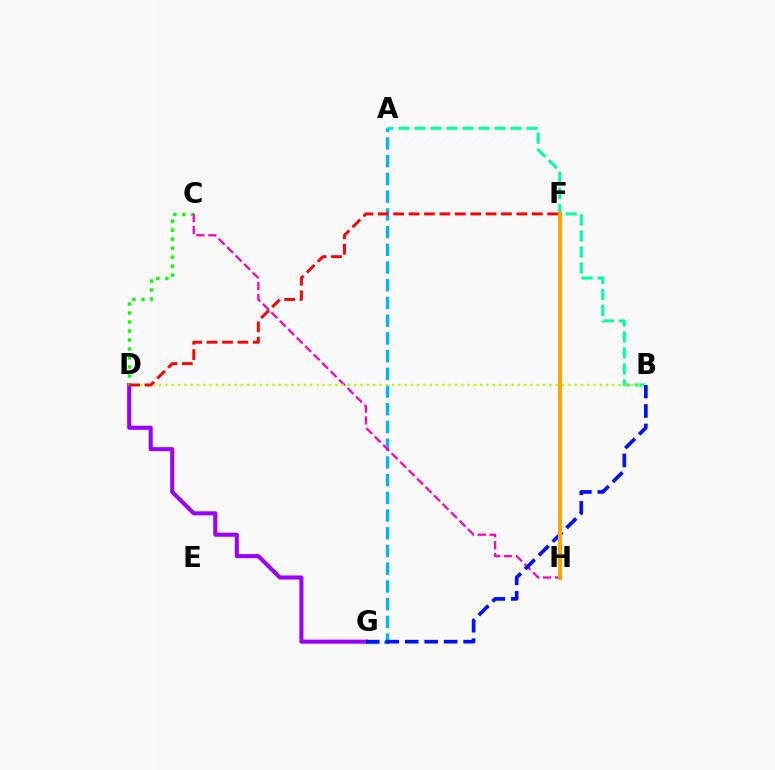{('A', 'B'): [{'color': '#00ff9d', 'line_style': 'dashed', 'thickness': 2.18}], ('A', 'G'): [{'color': '#00b5ff', 'line_style': 'dashed', 'thickness': 2.41}], ('D', 'G'): [{'color': '#9b00ff', 'line_style': 'solid', 'thickness': 2.92}], ('C', 'D'): [{'color': '#08ff00', 'line_style': 'dotted', 'thickness': 2.44}], ('C', 'H'): [{'color': '#ff00bd', 'line_style': 'dashed', 'thickness': 1.62}], ('B', 'D'): [{'color': '#b3ff00', 'line_style': 'dotted', 'thickness': 1.71}], ('B', 'G'): [{'color': '#0010ff', 'line_style': 'dashed', 'thickness': 2.64}], ('D', 'F'): [{'color': '#ff0000', 'line_style': 'dashed', 'thickness': 2.09}], ('F', 'H'): [{'color': '#ffa500', 'line_style': 'solid', 'thickness': 2.9}]}